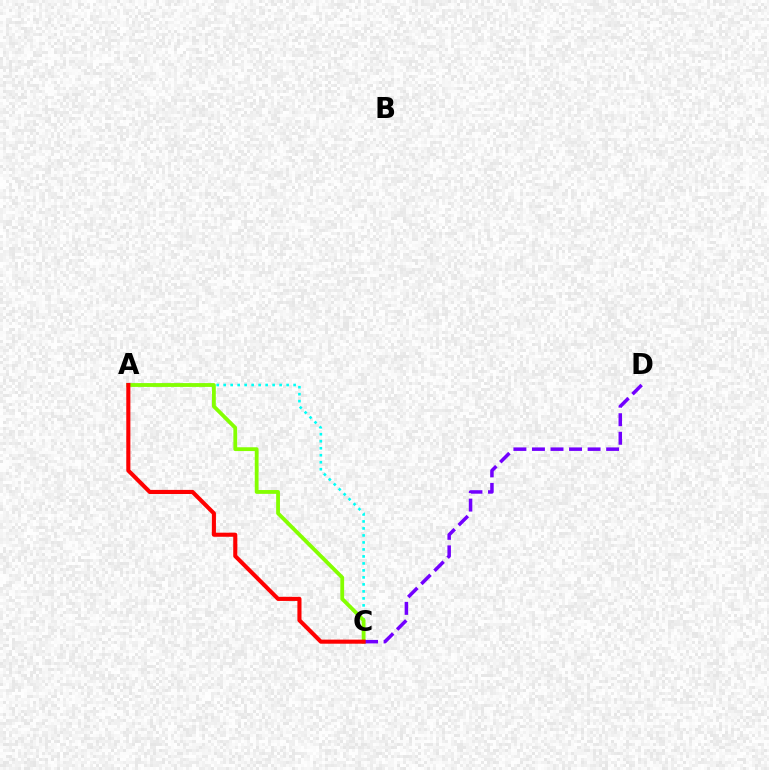{('A', 'C'): [{'color': '#00fff6', 'line_style': 'dotted', 'thickness': 1.9}, {'color': '#84ff00', 'line_style': 'solid', 'thickness': 2.74}, {'color': '#ff0000', 'line_style': 'solid', 'thickness': 2.95}], ('C', 'D'): [{'color': '#7200ff', 'line_style': 'dashed', 'thickness': 2.52}]}